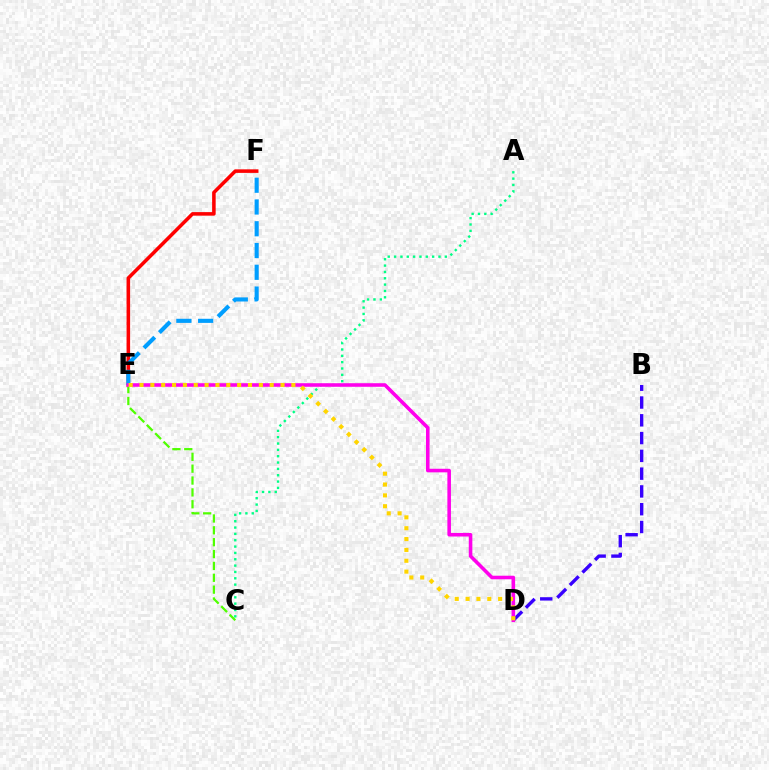{('B', 'D'): [{'color': '#3700ff', 'line_style': 'dashed', 'thickness': 2.42}], ('E', 'F'): [{'color': '#ff0000', 'line_style': 'solid', 'thickness': 2.55}, {'color': '#009eff', 'line_style': 'dashed', 'thickness': 2.96}], ('A', 'C'): [{'color': '#00ff86', 'line_style': 'dotted', 'thickness': 1.72}], ('C', 'E'): [{'color': '#4fff00', 'line_style': 'dashed', 'thickness': 1.61}], ('D', 'E'): [{'color': '#ff00ed', 'line_style': 'solid', 'thickness': 2.57}, {'color': '#ffd500', 'line_style': 'dotted', 'thickness': 2.95}]}